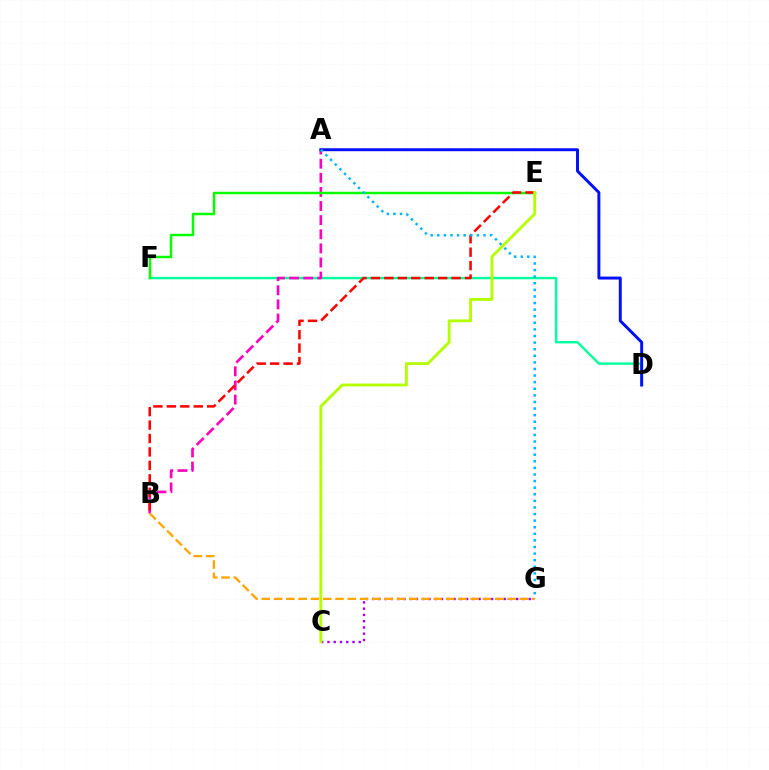{('C', 'G'): [{'color': '#9b00ff', 'line_style': 'dotted', 'thickness': 1.7}], ('D', 'F'): [{'color': '#00ff9d', 'line_style': 'solid', 'thickness': 1.73}], ('A', 'B'): [{'color': '#ff00bd', 'line_style': 'dashed', 'thickness': 1.92}], ('E', 'F'): [{'color': '#08ff00', 'line_style': 'solid', 'thickness': 1.8}], ('A', 'D'): [{'color': '#0010ff', 'line_style': 'solid', 'thickness': 2.12}], ('B', 'E'): [{'color': '#ff0000', 'line_style': 'dashed', 'thickness': 1.83}], ('A', 'G'): [{'color': '#00b5ff', 'line_style': 'dotted', 'thickness': 1.79}], ('C', 'E'): [{'color': '#b3ff00', 'line_style': 'solid', 'thickness': 2.05}], ('B', 'G'): [{'color': '#ffa500', 'line_style': 'dashed', 'thickness': 1.67}]}